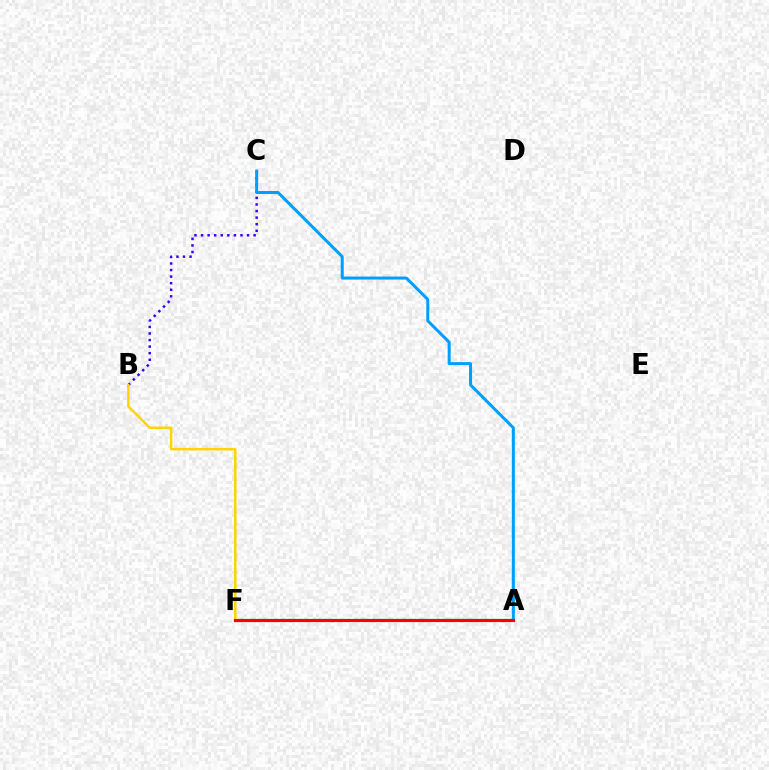{('A', 'F'): [{'color': '#4fff00', 'line_style': 'dotted', 'thickness': 1.64}, {'color': '#00ff86', 'line_style': 'solid', 'thickness': 1.55}, {'color': '#ff00ed', 'line_style': 'dotted', 'thickness': 2.22}, {'color': '#ff0000', 'line_style': 'solid', 'thickness': 2.25}], ('B', 'C'): [{'color': '#3700ff', 'line_style': 'dotted', 'thickness': 1.79}], ('A', 'C'): [{'color': '#009eff', 'line_style': 'solid', 'thickness': 2.16}], ('B', 'F'): [{'color': '#ffd500', 'line_style': 'solid', 'thickness': 1.81}]}